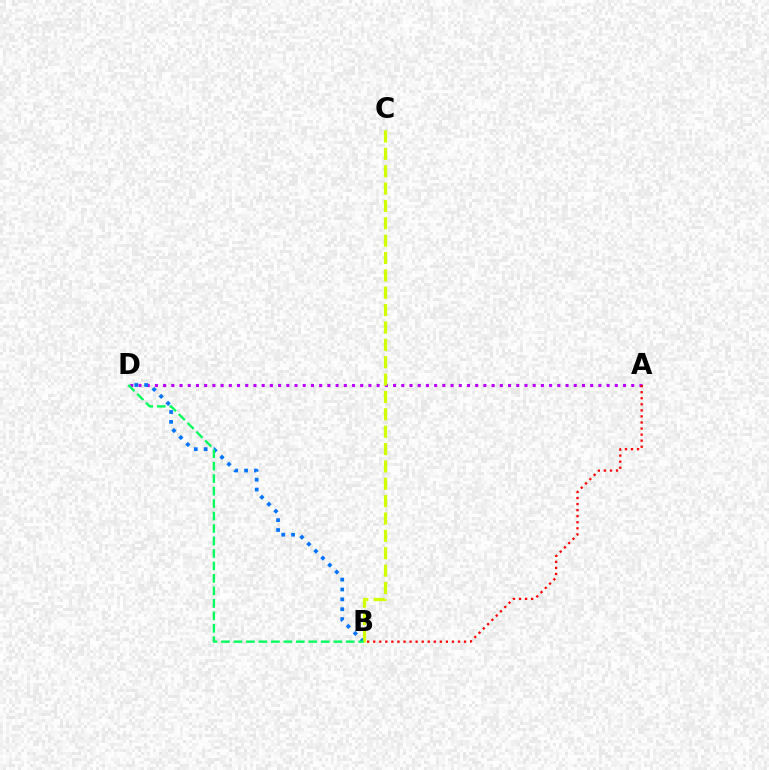{('A', 'D'): [{'color': '#b900ff', 'line_style': 'dotted', 'thickness': 2.23}], ('B', 'D'): [{'color': '#0074ff', 'line_style': 'dotted', 'thickness': 2.68}, {'color': '#00ff5c', 'line_style': 'dashed', 'thickness': 1.69}], ('B', 'C'): [{'color': '#d1ff00', 'line_style': 'dashed', 'thickness': 2.36}], ('A', 'B'): [{'color': '#ff0000', 'line_style': 'dotted', 'thickness': 1.65}]}